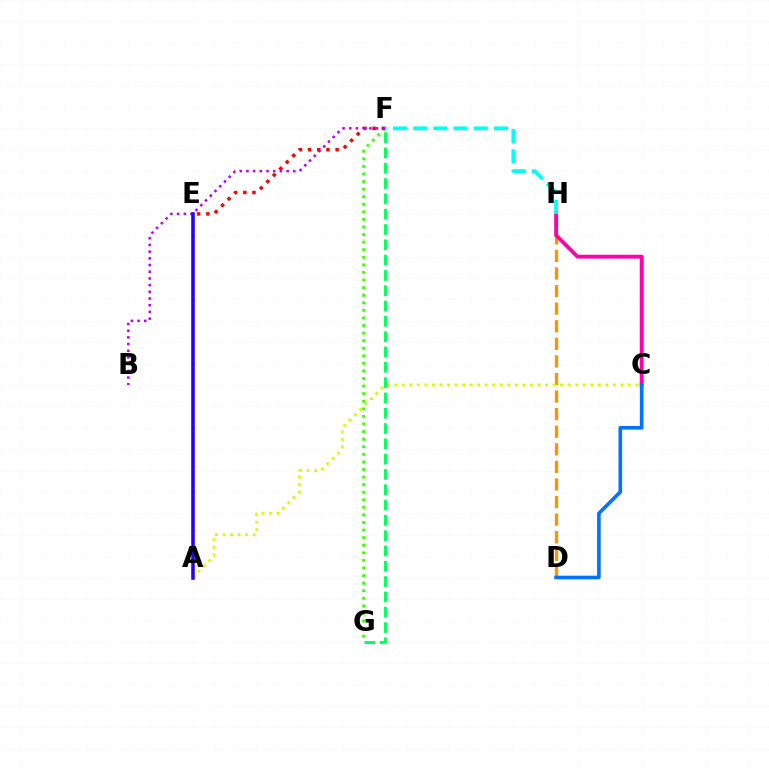{('D', 'H'): [{'color': '#ff9400', 'line_style': 'dashed', 'thickness': 2.39}], ('F', 'G'): [{'color': '#3dff00', 'line_style': 'dotted', 'thickness': 2.06}, {'color': '#00ff5c', 'line_style': 'dashed', 'thickness': 2.08}], ('E', 'F'): [{'color': '#ff0000', 'line_style': 'dotted', 'thickness': 2.49}], ('B', 'F'): [{'color': '#b900ff', 'line_style': 'dotted', 'thickness': 1.82}], ('C', 'H'): [{'color': '#ff00ac', 'line_style': 'solid', 'thickness': 2.77}], ('C', 'D'): [{'color': '#0074ff', 'line_style': 'solid', 'thickness': 2.62}], ('A', 'C'): [{'color': '#d1ff00', 'line_style': 'dotted', 'thickness': 2.05}], ('A', 'E'): [{'color': '#2500ff', 'line_style': 'solid', 'thickness': 2.56}], ('F', 'H'): [{'color': '#00fff6', 'line_style': 'dashed', 'thickness': 2.74}]}